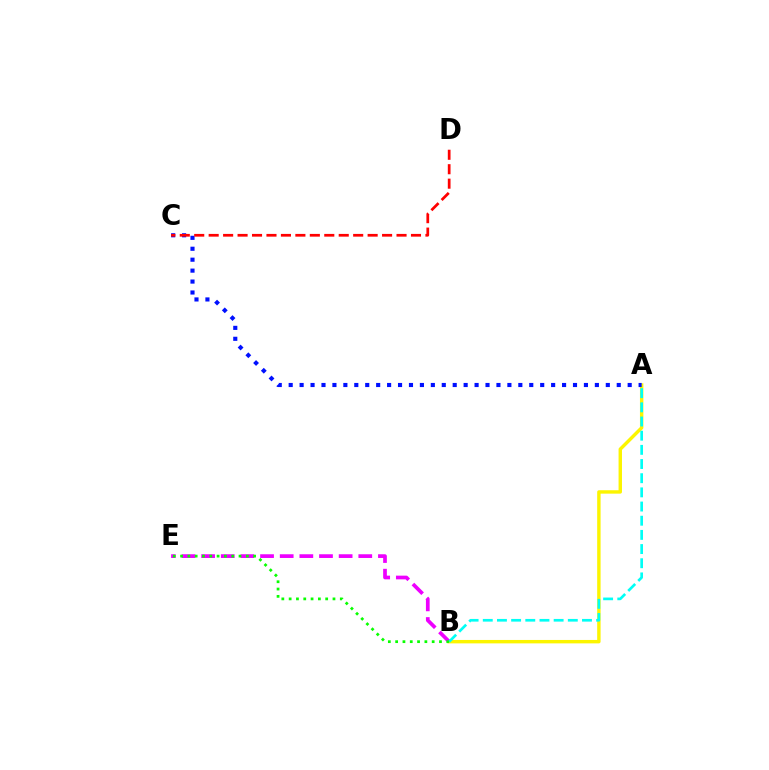{('A', 'B'): [{'color': '#fcf500', 'line_style': 'solid', 'thickness': 2.46}, {'color': '#00fff6', 'line_style': 'dashed', 'thickness': 1.93}], ('B', 'E'): [{'color': '#ee00ff', 'line_style': 'dashed', 'thickness': 2.67}, {'color': '#08ff00', 'line_style': 'dotted', 'thickness': 1.99}], ('A', 'C'): [{'color': '#0010ff', 'line_style': 'dotted', 'thickness': 2.97}], ('C', 'D'): [{'color': '#ff0000', 'line_style': 'dashed', 'thickness': 1.96}]}